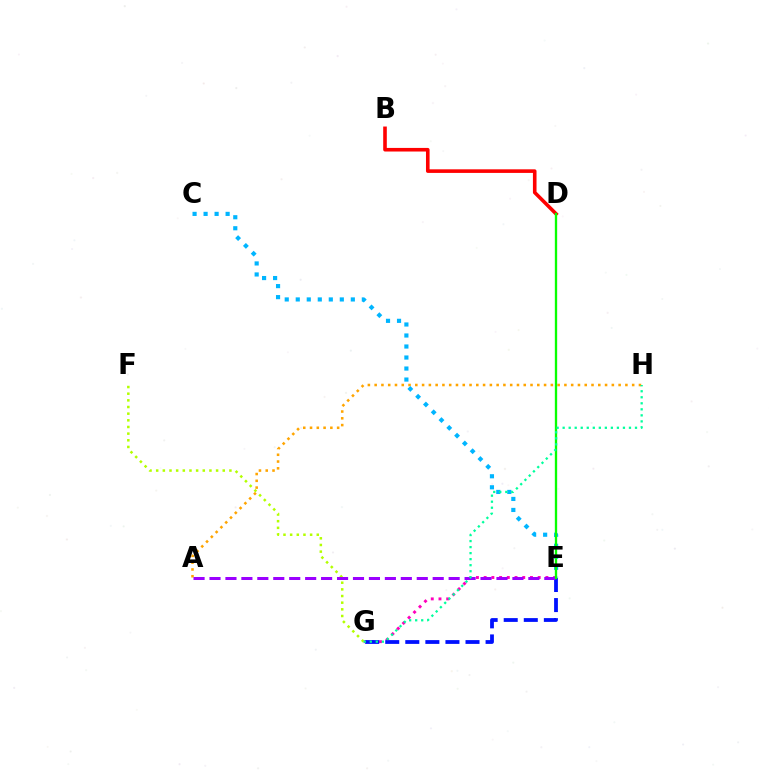{('A', 'H'): [{'color': '#ffa500', 'line_style': 'dotted', 'thickness': 1.84}], ('E', 'G'): [{'color': '#ff00bd', 'line_style': 'dotted', 'thickness': 2.1}, {'color': '#0010ff', 'line_style': 'dashed', 'thickness': 2.73}], ('F', 'G'): [{'color': '#b3ff00', 'line_style': 'dotted', 'thickness': 1.81}], ('C', 'E'): [{'color': '#00b5ff', 'line_style': 'dotted', 'thickness': 2.99}], ('B', 'D'): [{'color': '#ff0000', 'line_style': 'solid', 'thickness': 2.59}], ('A', 'E'): [{'color': '#9b00ff', 'line_style': 'dashed', 'thickness': 2.17}], ('D', 'E'): [{'color': '#08ff00', 'line_style': 'solid', 'thickness': 1.68}], ('G', 'H'): [{'color': '#00ff9d', 'line_style': 'dotted', 'thickness': 1.64}]}